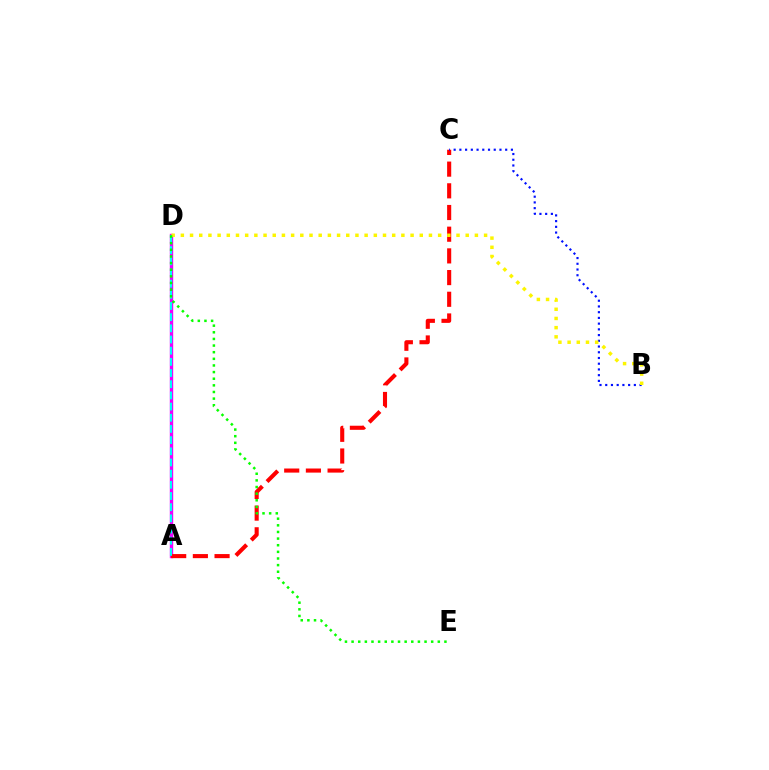{('A', 'D'): [{'color': '#ee00ff', 'line_style': 'solid', 'thickness': 2.44}, {'color': '#00fff6', 'line_style': 'dashed', 'thickness': 1.52}], ('A', 'C'): [{'color': '#ff0000', 'line_style': 'dashed', 'thickness': 2.95}], ('B', 'C'): [{'color': '#0010ff', 'line_style': 'dotted', 'thickness': 1.56}], ('B', 'D'): [{'color': '#fcf500', 'line_style': 'dotted', 'thickness': 2.5}], ('D', 'E'): [{'color': '#08ff00', 'line_style': 'dotted', 'thickness': 1.8}]}